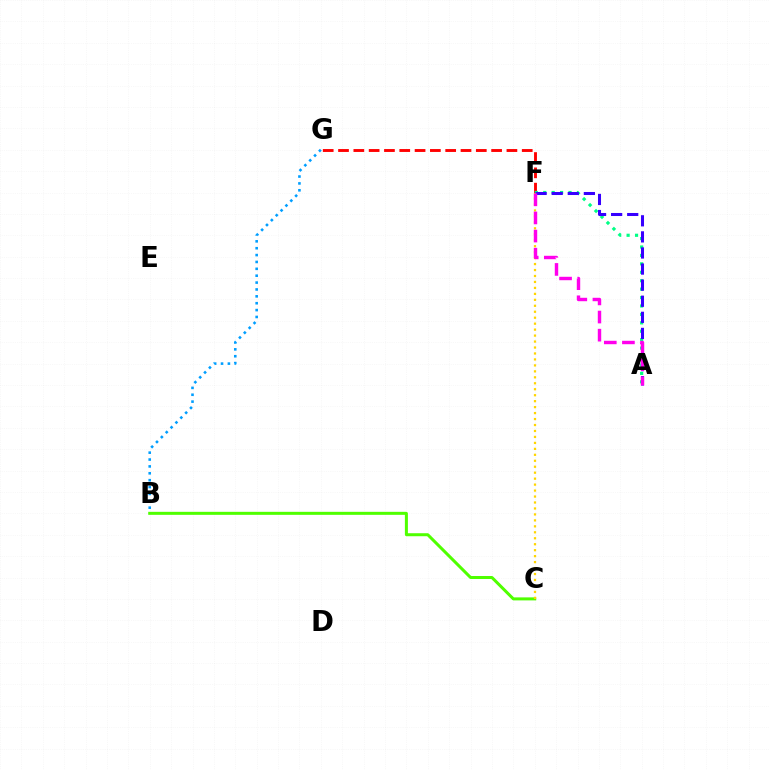{('B', 'G'): [{'color': '#009eff', 'line_style': 'dotted', 'thickness': 1.87}], ('B', 'C'): [{'color': '#4fff00', 'line_style': 'solid', 'thickness': 2.17}], ('F', 'G'): [{'color': '#ff0000', 'line_style': 'dashed', 'thickness': 2.08}], ('A', 'F'): [{'color': '#00ff86', 'line_style': 'dotted', 'thickness': 2.29}, {'color': '#3700ff', 'line_style': 'dashed', 'thickness': 2.19}, {'color': '#ff00ed', 'line_style': 'dashed', 'thickness': 2.46}], ('C', 'F'): [{'color': '#ffd500', 'line_style': 'dotted', 'thickness': 1.62}]}